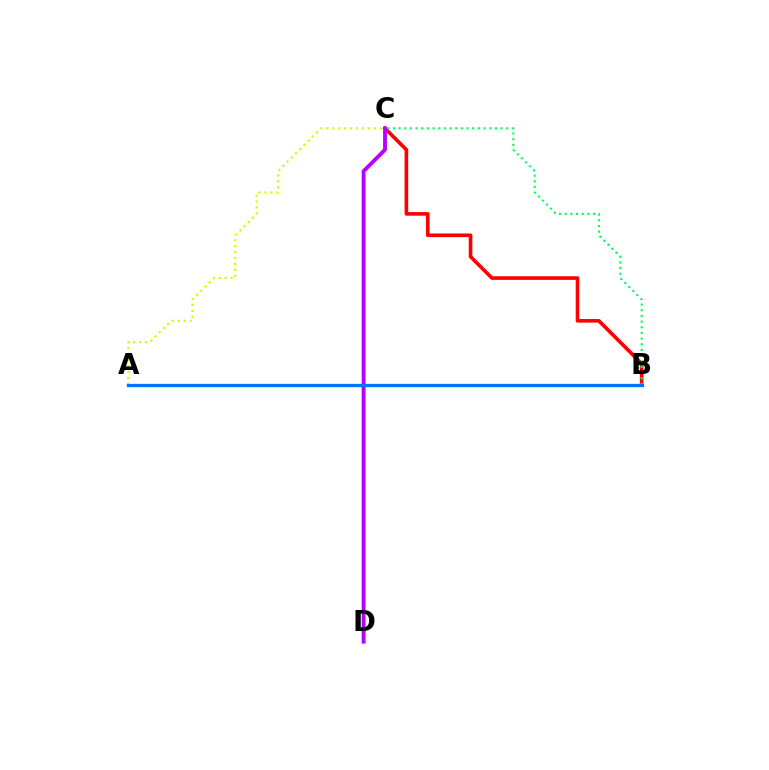{('A', 'C'): [{'color': '#d1ff00', 'line_style': 'dotted', 'thickness': 1.61}], ('B', 'C'): [{'color': '#ff0000', 'line_style': 'solid', 'thickness': 2.61}, {'color': '#00ff5c', 'line_style': 'dotted', 'thickness': 1.54}], ('C', 'D'): [{'color': '#b900ff', 'line_style': 'solid', 'thickness': 2.78}], ('A', 'B'): [{'color': '#0074ff', 'line_style': 'solid', 'thickness': 2.36}]}